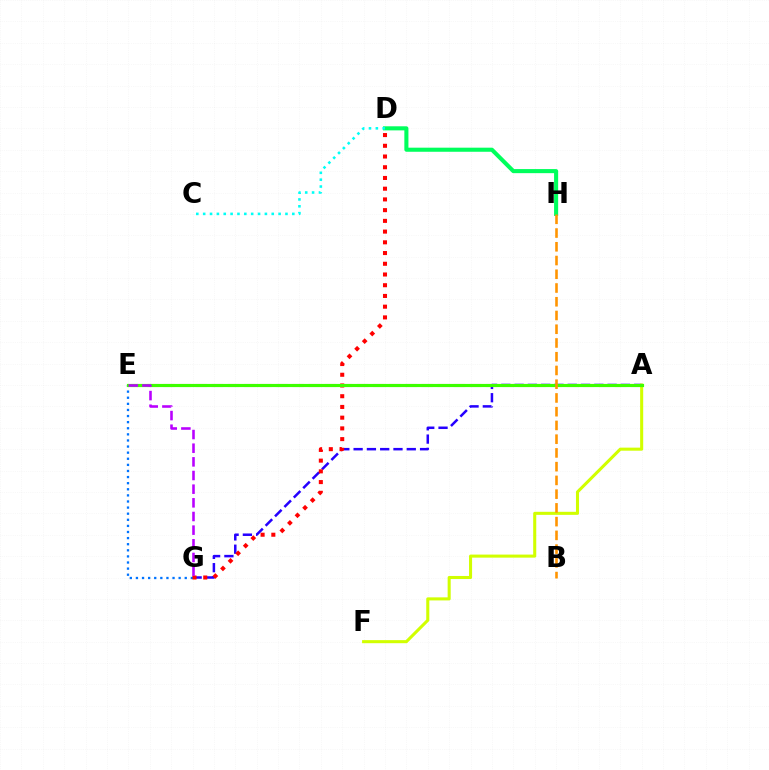{('D', 'H'): [{'color': '#00ff5c', 'line_style': 'solid', 'thickness': 2.94}], ('A', 'G'): [{'color': '#2500ff', 'line_style': 'dashed', 'thickness': 1.81}], ('A', 'F'): [{'color': '#d1ff00', 'line_style': 'solid', 'thickness': 2.2}], ('E', 'G'): [{'color': '#0074ff', 'line_style': 'dotted', 'thickness': 1.66}, {'color': '#b900ff', 'line_style': 'dashed', 'thickness': 1.86}], ('A', 'E'): [{'color': '#ff00ac', 'line_style': 'dashed', 'thickness': 2.19}, {'color': '#3dff00', 'line_style': 'solid', 'thickness': 2.27}], ('D', 'G'): [{'color': '#ff0000', 'line_style': 'dotted', 'thickness': 2.91}], ('C', 'D'): [{'color': '#00fff6', 'line_style': 'dotted', 'thickness': 1.86}], ('B', 'H'): [{'color': '#ff9400', 'line_style': 'dashed', 'thickness': 1.87}]}